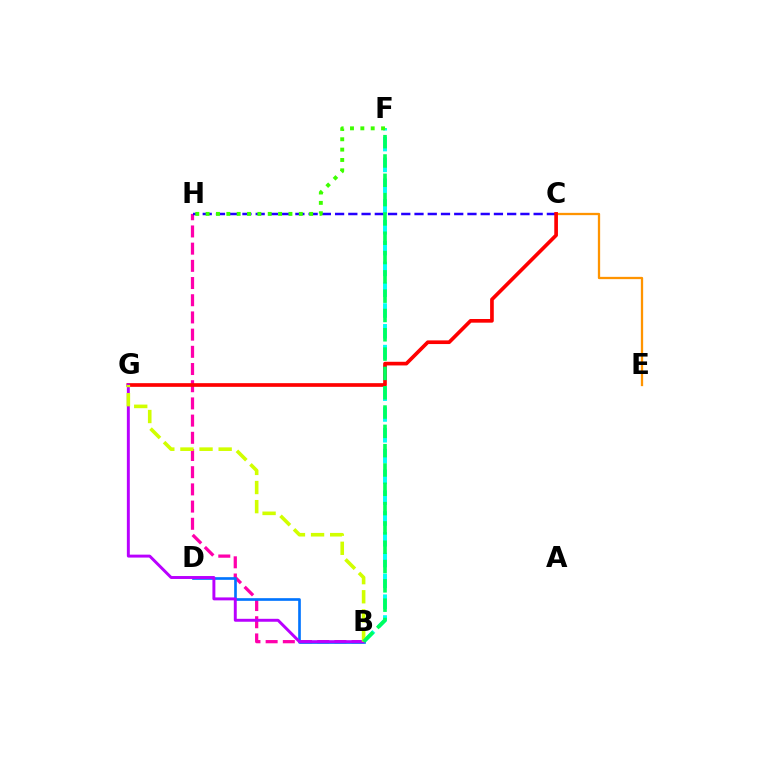{('B', 'H'): [{'color': '#ff00ac', 'line_style': 'dashed', 'thickness': 2.34}], ('C', 'E'): [{'color': '#ff9400', 'line_style': 'solid', 'thickness': 1.65}], ('C', 'H'): [{'color': '#2500ff', 'line_style': 'dashed', 'thickness': 1.8}], ('B', 'F'): [{'color': '#00fff6', 'line_style': 'dashed', 'thickness': 2.83}, {'color': '#00ff5c', 'line_style': 'dashed', 'thickness': 2.62}], ('B', 'D'): [{'color': '#0074ff', 'line_style': 'solid', 'thickness': 1.91}], ('C', 'G'): [{'color': '#ff0000', 'line_style': 'solid', 'thickness': 2.64}], ('B', 'G'): [{'color': '#b900ff', 'line_style': 'solid', 'thickness': 2.12}, {'color': '#d1ff00', 'line_style': 'dashed', 'thickness': 2.6}], ('F', 'H'): [{'color': '#3dff00', 'line_style': 'dotted', 'thickness': 2.81}]}